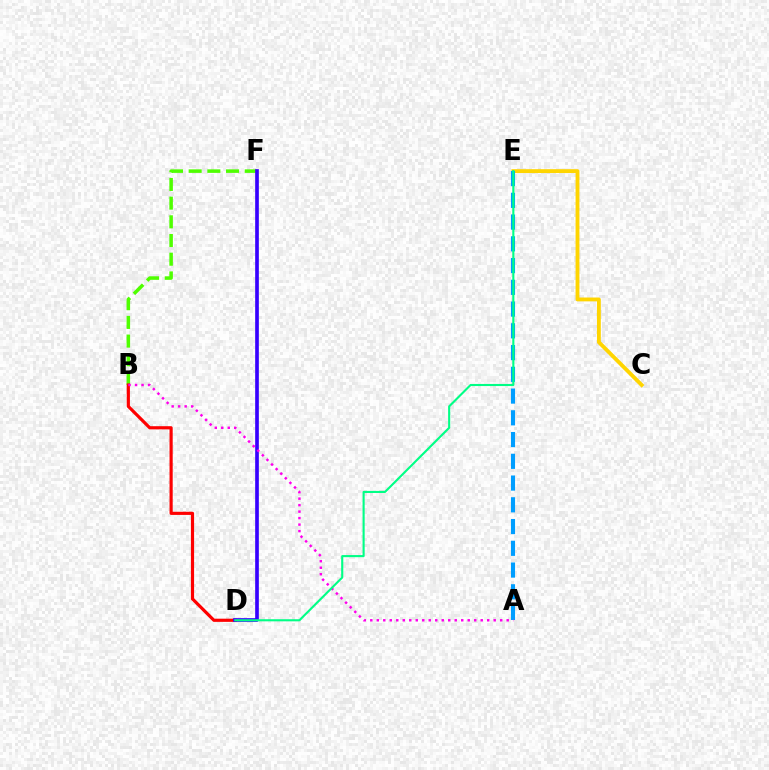{('C', 'E'): [{'color': '#ffd500', 'line_style': 'solid', 'thickness': 2.77}], ('B', 'F'): [{'color': '#4fff00', 'line_style': 'dashed', 'thickness': 2.54}], ('B', 'D'): [{'color': '#ff0000', 'line_style': 'solid', 'thickness': 2.28}], ('A', 'E'): [{'color': '#009eff', 'line_style': 'dashed', 'thickness': 2.95}], ('D', 'F'): [{'color': '#3700ff', 'line_style': 'solid', 'thickness': 2.64}], ('A', 'B'): [{'color': '#ff00ed', 'line_style': 'dotted', 'thickness': 1.76}], ('D', 'E'): [{'color': '#00ff86', 'line_style': 'solid', 'thickness': 1.52}]}